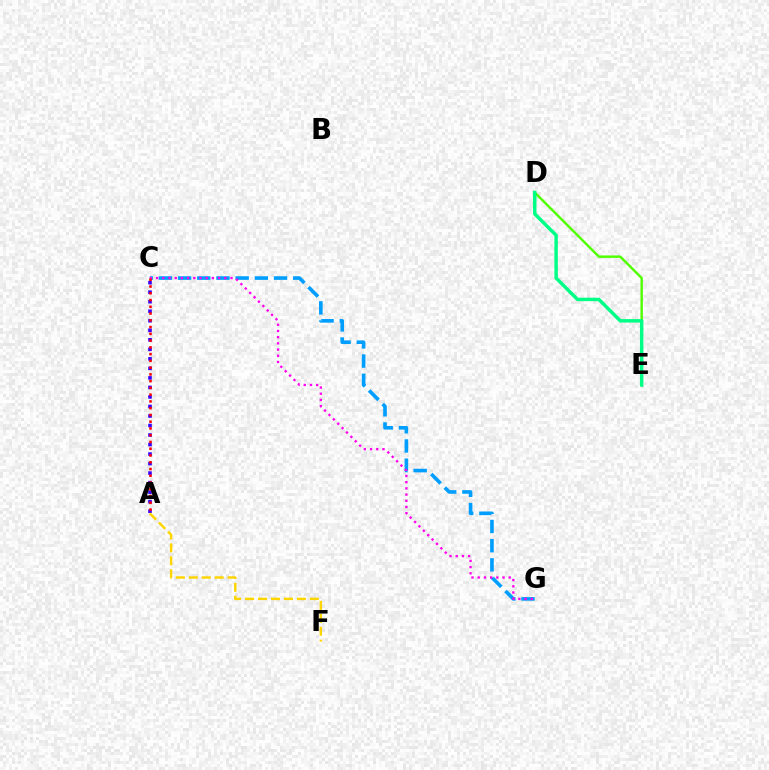{('D', 'E'): [{'color': '#4fff00', 'line_style': 'solid', 'thickness': 1.74}, {'color': '#00ff86', 'line_style': 'solid', 'thickness': 2.49}], ('C', 'G'): [{'color': '#009eff', 'line_style': 'dashed', 'thickness': 2.61}, {'color': '#ff00ed', 'line_style': 'dotted', 'thickness': 1.68}], ('A', 'C'): [{'color': '#3700ff', 'line_style': 'dotted', 'thickness': 2.59}, {'color': '#ff0000', 'line_style': 'dotted', 'thickness': 1.84}], ('A', 'F'): [{'color': '#ffd500', 'line_style': 'dashed', 'thickness': 1.76}]}